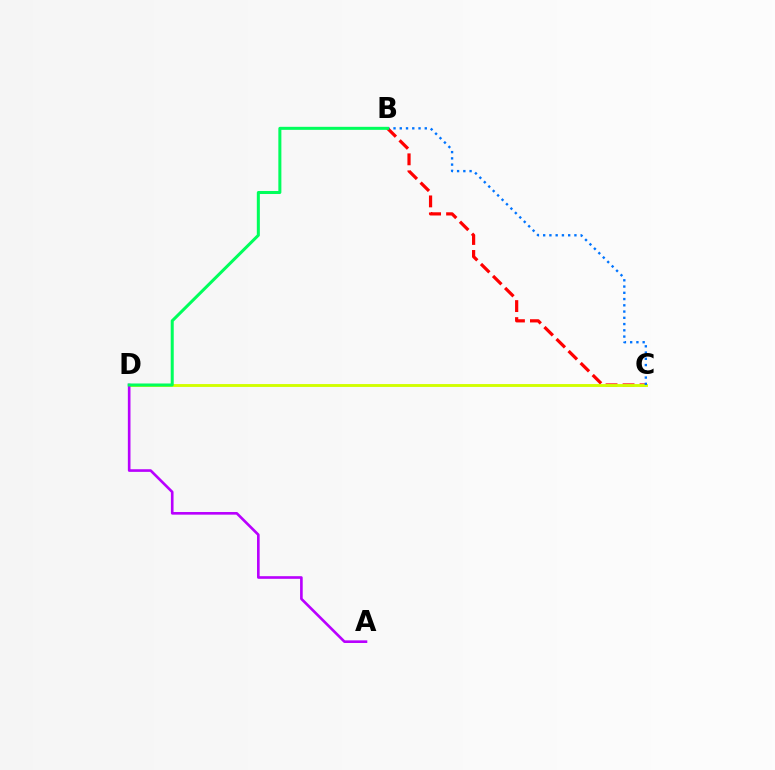{('B', 'C'): [{'color': '#ff0000', 'line_style': 'dashed', 'thickness': 2.31}, {'color': '#0074ff', 'line_style': 'dotted', 'thickness': 1.7}], ('C', 'D'): [{'color': '#d1ff00', 'line_style': 'solid', 'thickness': 2.08}], ('A', 'D'): [{'color': '#b900ff', 'line_style': 'solid', 'thickness': 1.9}], ('B', 'D'): [{'color': '#00ff5c', 'line_style': 'solid', 'thickness': 2.18}]}